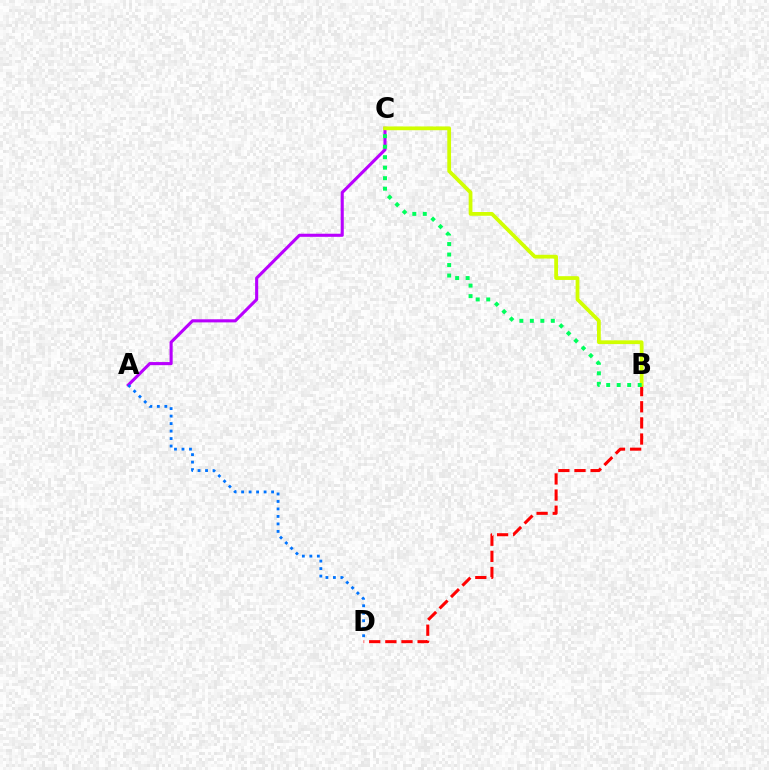{('B', 'D'): [{'color': '#ff0000', 'line_style': 'dashed', 'thickness': 2.19}], ('A', 'C'): [{'color': '#b900ff', 'line_style': 'solid', 'thickness': 2.23}], ('B', 'C'): [{'color': '#d1ff00', 'line_style': 'solid', 'thickness': 2.71}, {'color': '#00ff5c', 'line_style': 'dotted', 'thickness': 2.85}], ('A', 'D'): [{'color': '#0074ff', 'line_style': 'dotted', 'thickness': 2.04}]}